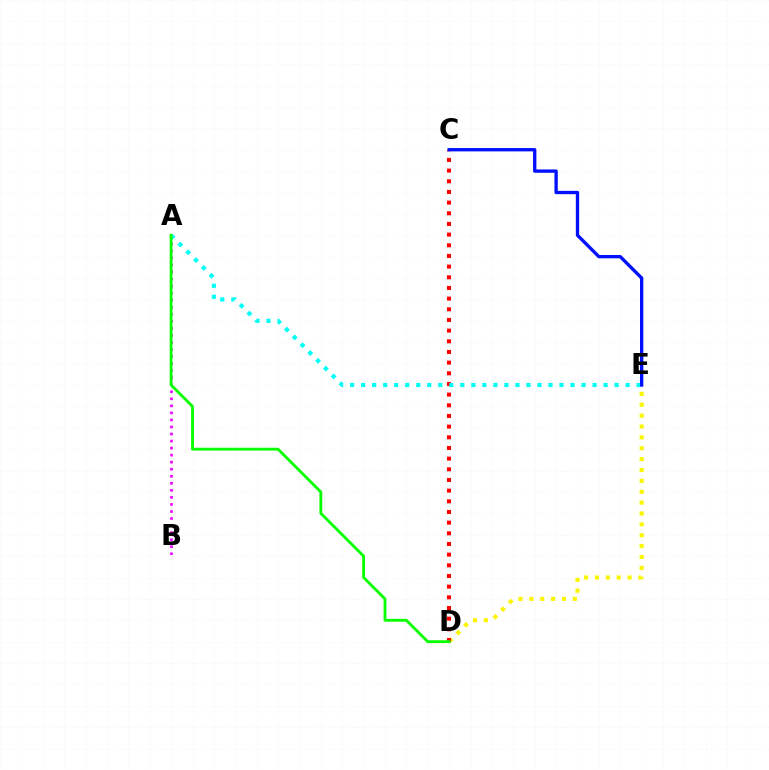{('D', 'E'): [{'color': '#fcf500', 'line_style': 'dotted', 'thickness': 2.95}], ('C', 'D'): [{'color': '#ff0000', 'line_style': 'dotted', 'thickness': 2.9}], ('A', 'B'): [{'color': '#ee00ff', 'line_style': 'dotted', 'thickness': 1.91}], ('A', 'E'): [{'color': '#00fff6', 'line_style': 'dotted', 'thickness': 2.99}], ('A', 'D'): [{'color': '#08ff00', 'line_style': 'solid', 'thickness': 2.05}], ('C', 'E'): [{'color': '#0010ff', 'line_style': 'solid', 'thickness': 2.39}]}